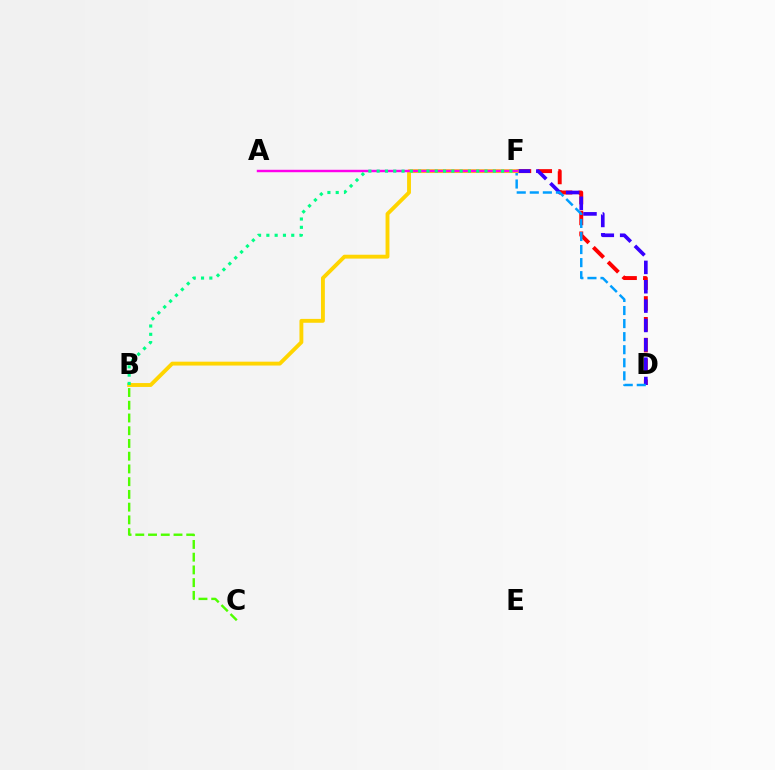{('D', 'F'): [{'color': '#ff0000', 'line_style': 'dashed', 'thickness': 2.83}, {'color': '#3700ff', 'line_style': 'dashed', 'thickness': 2.63}, {'color': '#009eff', 'line_style': 'dashed', 'thickness': 1.77}], ('B', 'C'): [{'color': '#4fff00', 'line_style': 'dashed', 'thickness': 1.73}], ('B', 'F'): [{'color': '#ffd500', 'line_style': 'solid', 'thickness': 2.79}, {'color': '#00ff86', 'line_style': 'dotted', 'thickness': 2.25}], ('A', 'F'): [{'color': '#ff00ed', 'line_style': 'solid', 'thickness': 1.75}]}